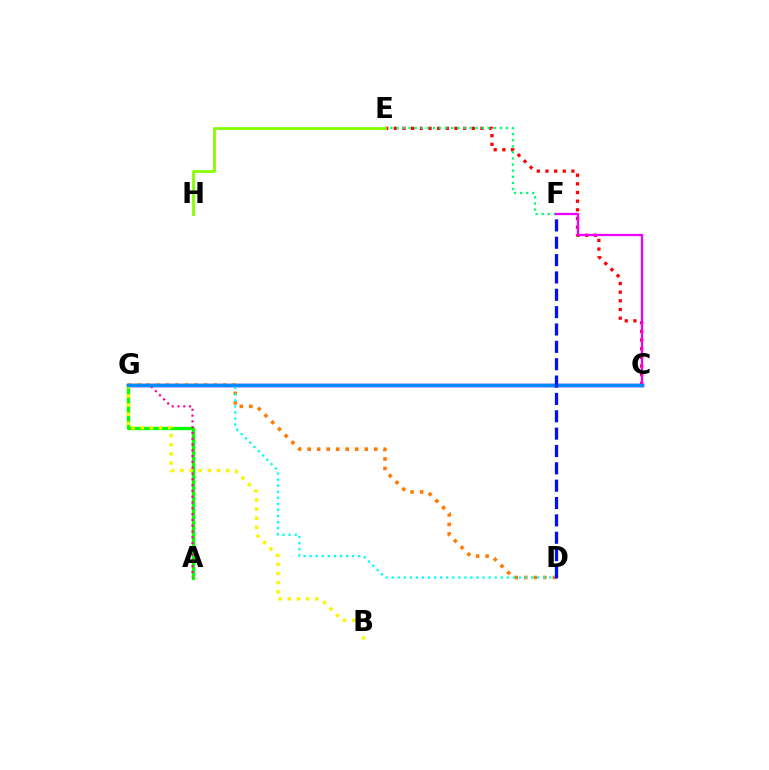{('C', 'G'): [{'color': '#7200ff', 'line_style': 'solid', 'thickness': 2.49}, {'color': '#008cff', 'line_style': 'solid', 'thickness': 2.45}], ('C', 'E'): [{'color': '#ff0000', 'line_style': 'dotted', 'thickness': 2.35}], ('E', 'F'): [{'color': '#00ff74', 'line_style': 'dotted', 'thickness': 1.65}], ('E', 'H'): [{'color': '#84ff00', 'line_style': 'solid', 'thickness': 1.99}], ('D', 'G'): [{'color': '#ff7c00', 'line_style': 'dotted', 'thickness': 2.58}, {'color': '#00fff6', 'line_style': 'dotted', 'thickness': 1.65}], ('A', 'G'): [{'color': '#08ff00', 'line_style': 'solid', 'thickness': 2.39}, {'color': '#ff0094', 'line_style': 'dotted', 'thickness': 1.57}], ('C', 'F'): [{'color': '#ee00ff', 'line_style': 'solid', 'thickness': 1.64}], ('B', 'G'): [{'color': '#fcf500', 'line_style': 'dotted', 'thickness': 2.49}], ('D', 'F'): [{'color': '#0010ff', 'line_style': 'dashed', 'thickness': 2.36}]}